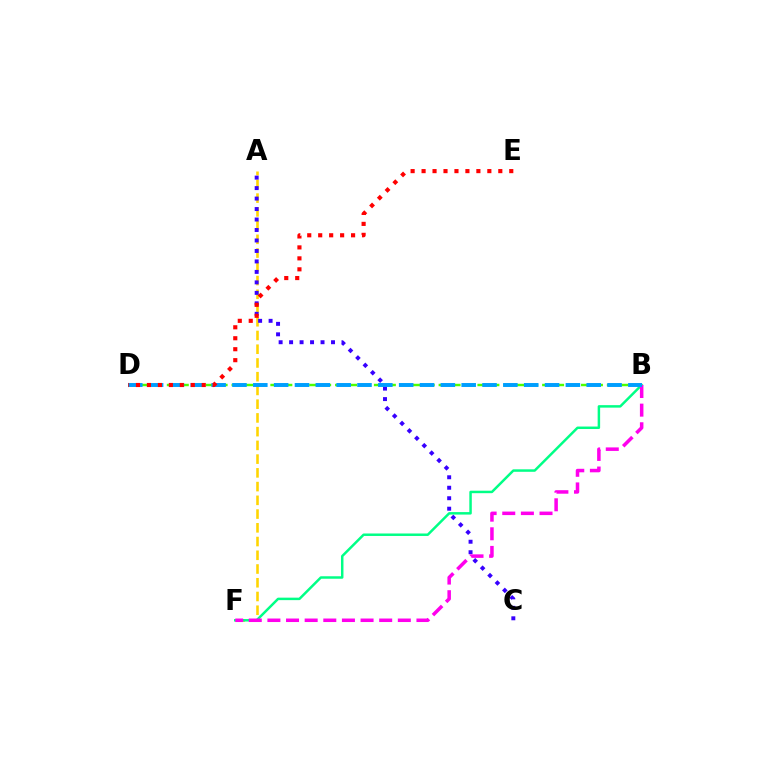{('A', 'F'): [{'color': '#ffd500', 'line_style': 'dashed', 'thickness': 1.87}], ('B', 'F'): [{'color': '#00ff86', 'line_style': 'solid', 'thickness': 1.79}, {'color': '#ff00ed', 'line_style': 'dashed', 'thickness': 2.53}], ('B', 'D'): [{'color': '#4fff00', 'line_style': 'dashed', 'thickness': 1.76}, {'color': '#009eff', 'line_style': 'dashed', 'thickness': 2.83}], ('A', 'C'): [{'color': '#3700ff', 'line_style': 'dotted', 'thickness': 2.85}], ('D', 'E'): [{'color': '#ff0000', 'line_style': 'dotted', 'thickness': 2.98}]}